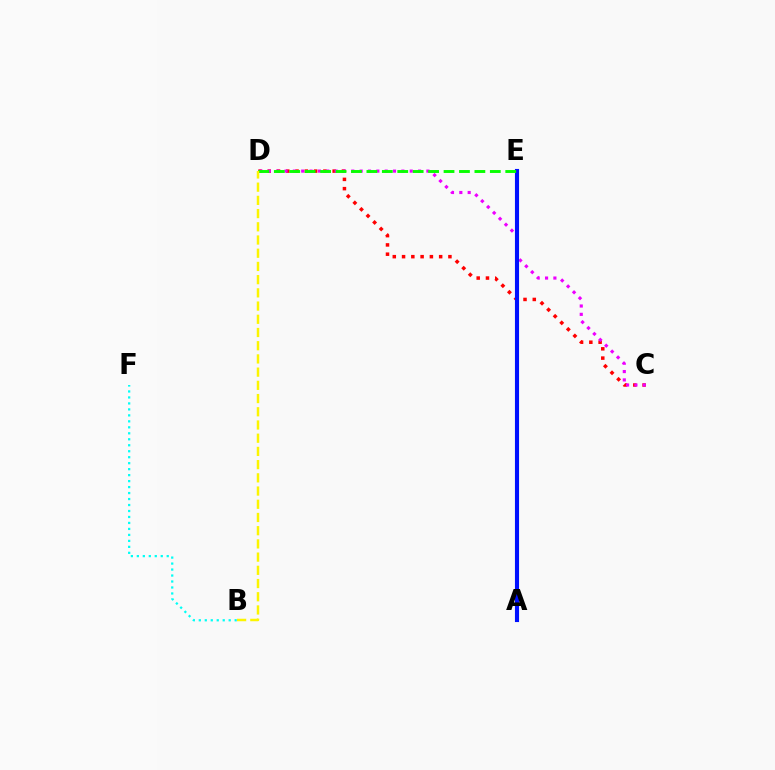{('C', 'D'): [{'color': '#ff0000', 'line_style': 'dotted', 'thickness': 2.52}, {'color': '#ee00ff', 'line_style': 'dotted', 'thickness': 2.27}], ('A', 'E'): [{'color': '#0010ff', 'line_style': 'solid', 'thickness': 2.96}], ('D', 'E'): [{'color': '#08ff00', 'line_style': 'dashed', 'thickness': 2.1}], ('B', 'D'): [{'color': '#fcf500', 'line_style': 'dashed', 'thickness': 1.79}], ('B', 'F'): [{'color': '#00fff6', 'line_style': 'dotted', 'thickness': 1.62}]}